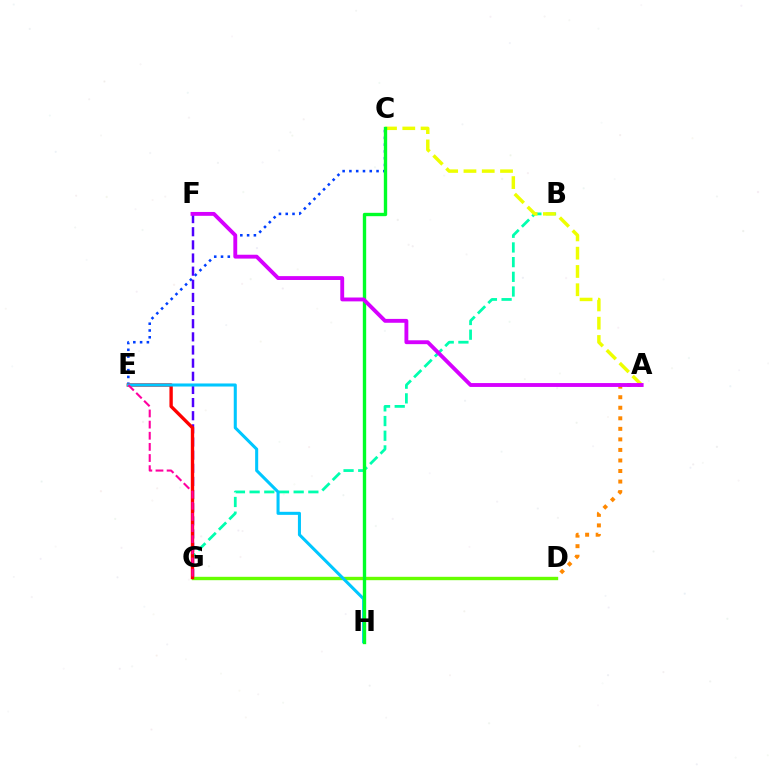{('C', 'E'): [{'color': '#003fff', 'line_style': 'dotted', 'thickness': 1.84}], ('F', 'G'): [{'color': '#4f00ff', 'line_style': 'dashed', 'thickness': 1.79}], ('B', 'G'): [{'color': '#00ffaf', 'line_style': 'dashed', 'thickness': 2.0}], ('D', 'G'): [{'color': '#66ff00', 'line_style': 'solid', 'thickness': 2.43}], ('A', 'C'): [{'color': '#eeff00', 'line_style': 'dashed', 'thickness': 2.48}], ('E', 'G'): [{'color': '#ff0000', 'line_style': 'solid', 'thickness': 2.42}, {'color': '#ff00a0', 'line_style': 'dashed', 'thickness': 1.51}], ('E', 'H'): [{'color': '#00c7ff', 'line_style': 'solid', 'thickness': 2.2}], ('A', 'D'): [{'color': '#ff8800', 'line_style': 'dotted', 'thickness': 2.86}], ('C', 'H'): [{'color': '#00ff27', 'line_style': 'solid', 'thickness': 2.42}], ('A', 'F'): [{'color': '#d600ff', 'line_style': 'solid', 'thickness': 2.78}]}